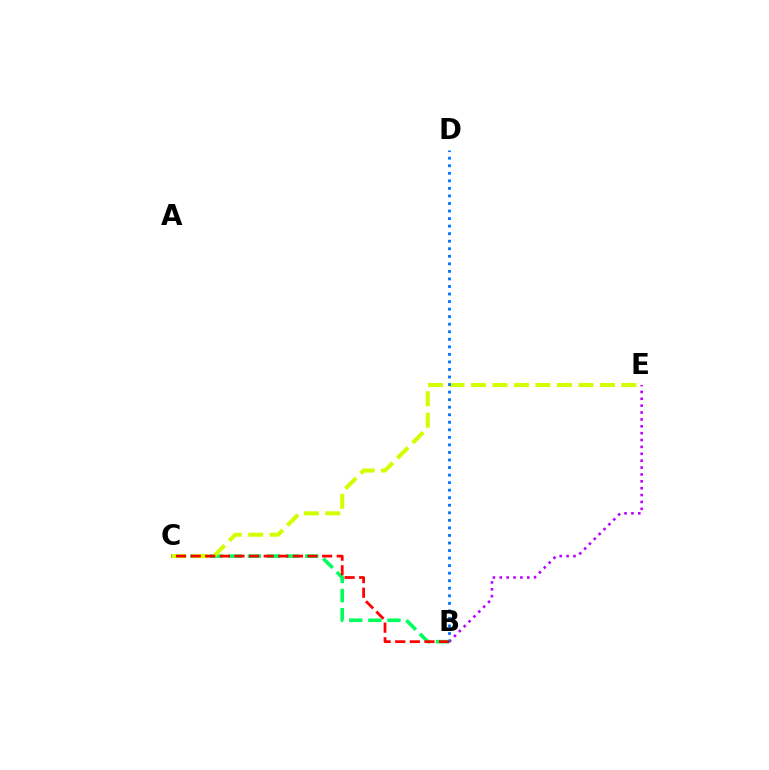{('B', 'C'): [{'color': '#00ff5c', 'line_style': 'dashed', 'thickness': 2.6}, {'color': '#ff0000', 'line_style': 'dashed', 'thickness': 1.98}], ('B', 'E'): [{'color': '#b900ff', 'line_style': 'dotted', 'thickness': 1.87}], ('C', 'E'): [{'color': '#d1ff00', 'line_style': 'dashed', 'thickness': 2.92}], ('B', 'D'): [{'color': '#0074ff', 'line_style': 'dotted', 'thickness': 2.05}]}